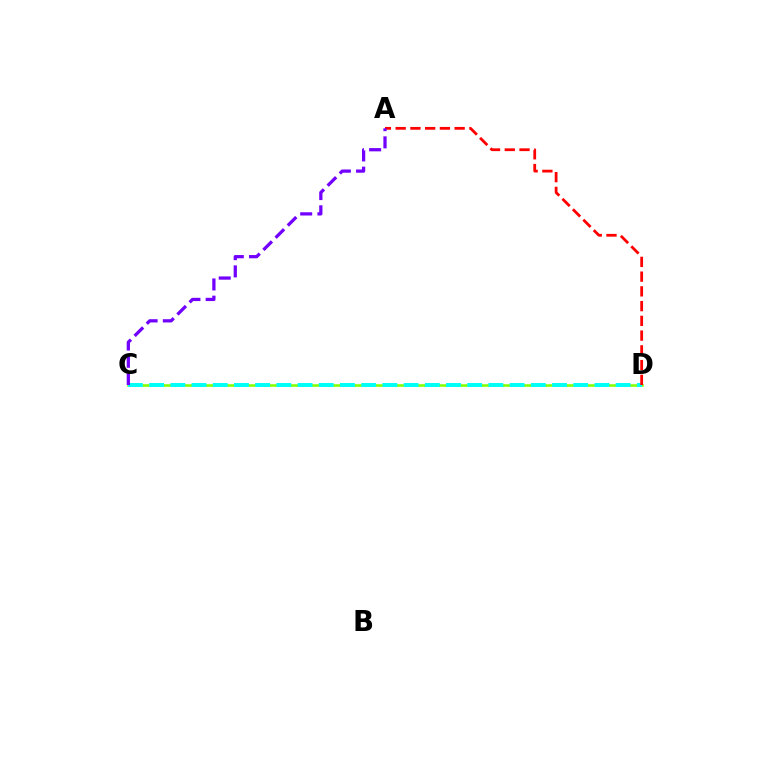{('C', 'D'): [{'color': '#84ff00', 'line_style': 'solid', 'thickness': 1.86}, {'color': '#00fff6', 'line_style': 'dashed', 'thickness': 2.88}], ('A', 'D'): [{'color': '#ff0000', 'line_style': 'dashed', 'thickness': 2.0}], ('A', 'C'): [{'color': '#7200ff', 'line_style': 'dashed', 'thickness': 2.34}]}